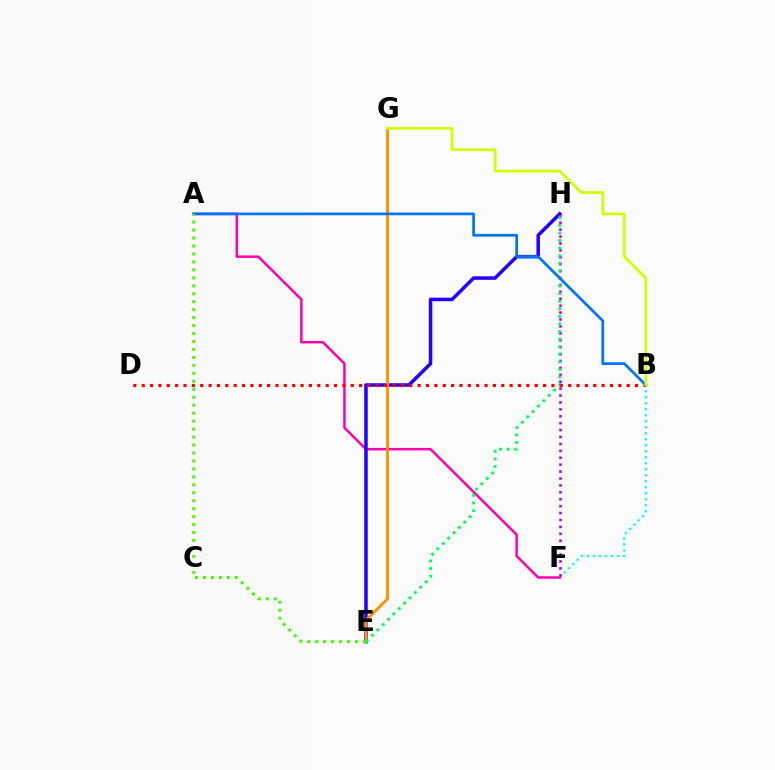{('B', 'F'): [{'color': '#00fff6', 'line_style': 'dotted', 'thickness': 1.63}], ('A', 'F'): [{'color': '#ff00ac', 'line_style': 'solid', 'thickness': 1.79}], ('E', 'H'): [{'color': '#2500ff', 'line_style': 'solid', 'thickness': 2.53}, {'color': '#00ff5c', 'line_style': 'dotted', 'thickness': 2.06}], ('F', 'H'): [{'color': '#b900ff', 'line_style': 'dotted', 'thickness': 1.88}], ('E', 'G'): [{'color': '#ff9400', 'line_style': 'solid', 'thickness': 2.09}], ('B', 'D'): [{'color': '#ff0000', 'line_style': 'dotted', 'thickness': 2.27}], ('A', 'B'): [{'color': '#0074ff', 'line_style': 'solid', 'thickness': 1.96}], ('A', 'E'): [{'color': '#3dff00', 'line_style': 'dotted', 'thickness': 2.16}], ('B', 'G'): [{'color': '#d1ff00', 'line_style': 'solid', 'thickness': 1.97}]}